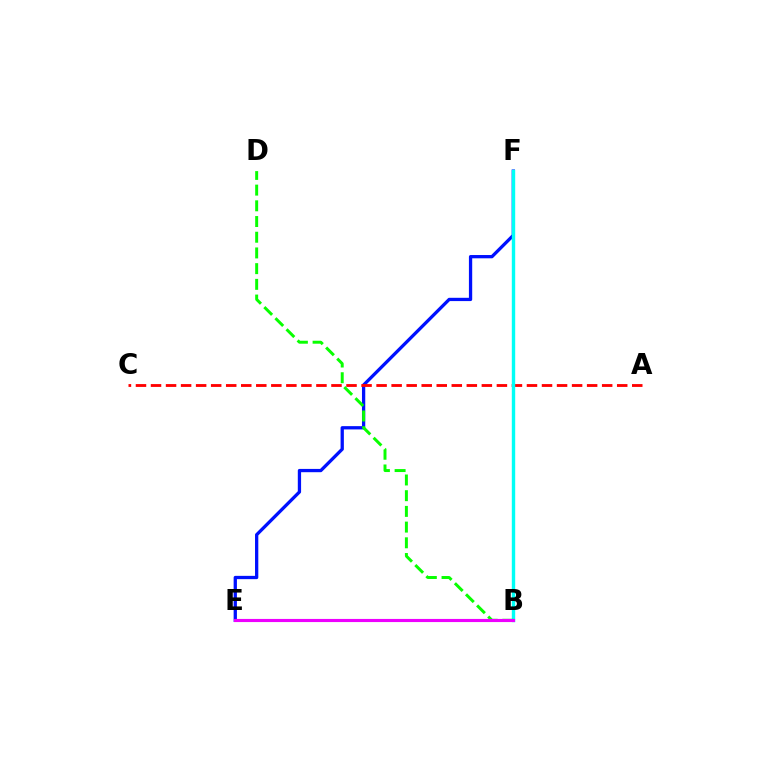{('E', 'F'): [{'color': '#0010ff', 'line_style': 'solid', 'thickness': 2.37}], ('A', 'C'): [{'color': '#ff0000', 'line_style': 'dashed', 'thickness': 2.04}], ('B', 'F'): [{'color': '#fcf500', 'line_style': 'dashed', 'thickness': 1.97}, {'color': '#00fff6', 'line_style': 'solid', 'thickness': 2.44}], ('B', 'D'): [{'color': '#08ff00', 'line_style': 'dashed', 'thickness': 2.13}], ('B', 'E'): [{'color': '#ee00ff', 'line_style': 'solid', 'thickness': 2.26}]}